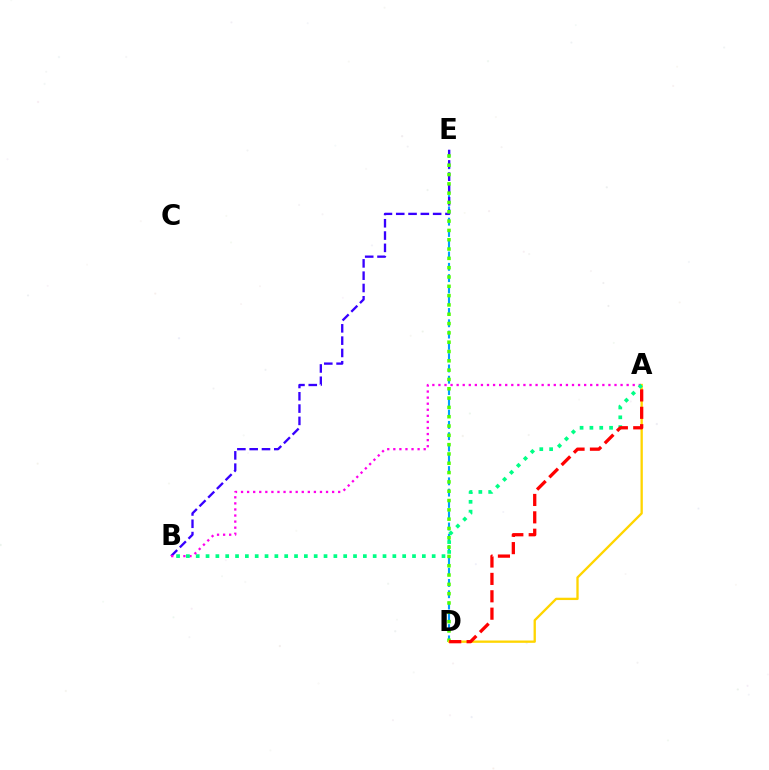{('D', 'E'): [{'color': '#009eff', 'line_style': 'dashed', 'thickness': 1.53}, {'color': '#4fff00', 'line_style': 'dotted', 'thickness': 2.53}], ('B', 'E'): [{'color': '#3700ff', 'line_style': 'dashed', 'thickness': 1.67}], ('A', 'D'): [{'color': '#ffd500', 'line_style': 'solid', 'thickness': 1.67}, {'color': '#ff0000', 'line_style': 'dashed', 'thickness': 2.36}], ('A', 'B'): [{'color': '#ff00ed', 'line_style': 'dotted', 'thickness': 1.65}, {'color': '#00ff86', 'line_style': 'dotted', 'thickness': 2.67}]}